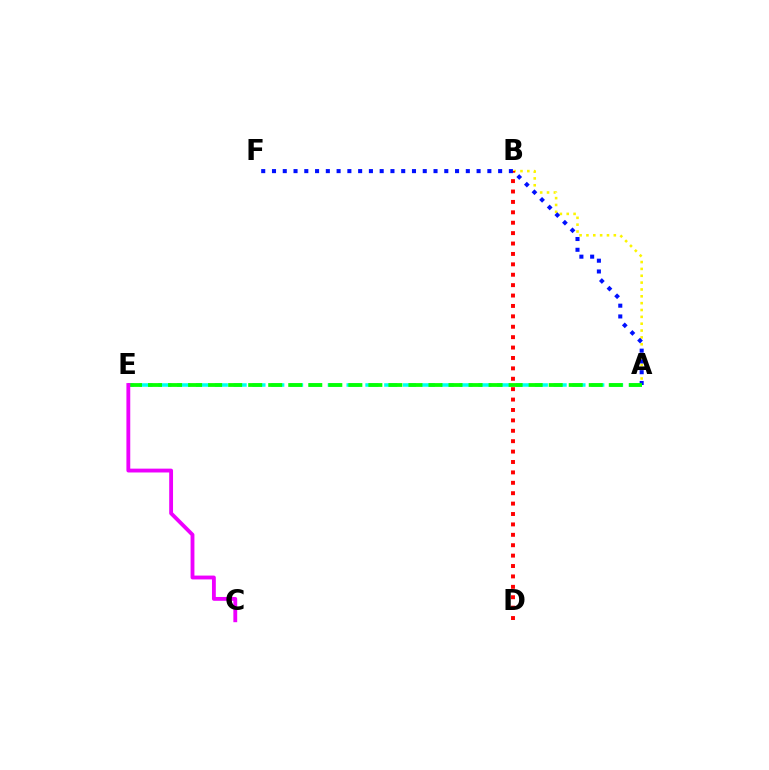{('A', 'B'): [{'color': '#fcf500', 'line_style': 'dotted', 'thickness': 1.86}], ('A', 'E'): [{'color': '#00fff6', 'line_style': 'dashed', 'thickness': 2.56}, {'color': '#08ff00', 'line_style': 'dashed', 'thickness': 2.72}], ('B', 'D'): [{'color': '#ff0000', 'line_style': 'dotted', 'thickness': 2.83}], ('A', 'F'): [{'color': '#0010ff', 'line_style': 'dotted', 'thickness': 2.93}], ('C', 'E'): [{'color': '#ee00ff', 'line_style': 'solid', 'thickness': 2.76}]}